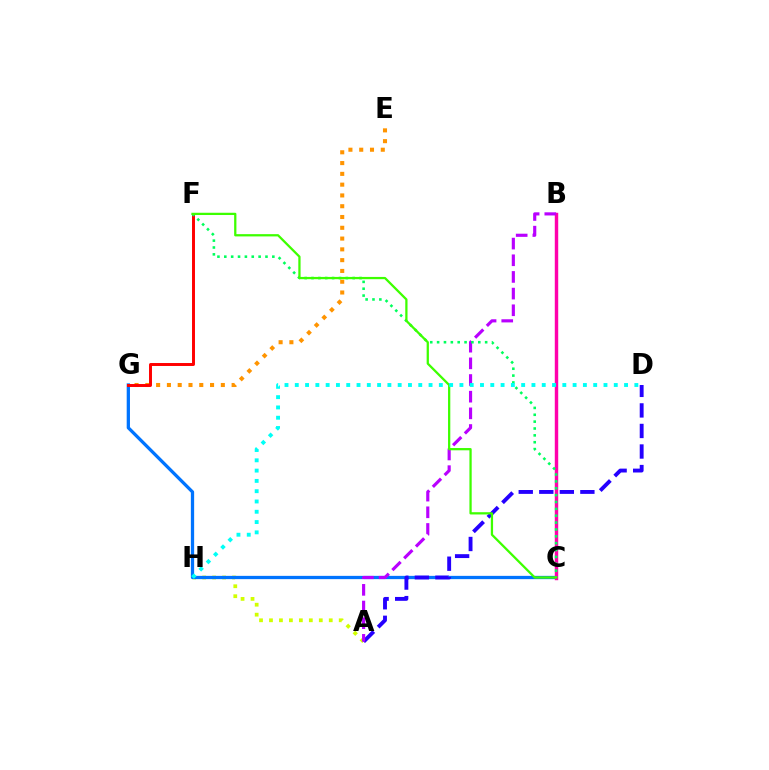{('A', 'H'): [{'color': '#d1ff00', 'line_style': 'dotted', 'thickness': 2.71}], ('C', 'G'): [{'color': '#0074ff', 'line_style': 'solid', 'thickness': 2.36}], ('E', 'G'): [{'color': '#ff9400', 'line_style': 'dotted', 'thickness': 2.93}], ('F', 'G'): [{'color': '#ff0000', 'line_style': 'solid', 'thickness': 2.13}], ('A', 'D'): [{'color': '#2500ff', 'line_style': 'dashed', 'thickness': 2.79}], ('B', 'C'): [{'color': '#ff00ac', 'line_style': 'solid', 'thickness': 2.47}], ('A', 'B'): [{'color': '#b900ff', 'line_style': 'dashed', 'thickness': 2.26}], ('C', 'F'): [{'color': '#00ff5c', 'line_style': 'dotted', 'thickness': 1.86}, {'color': '#3dff00', 'line_style': 'solid', 'thickness': 1.63}], ('D', 'H'): [{'color': '#00fff6', 'line_style': 'dotted', 'thickness': 2.8}]}